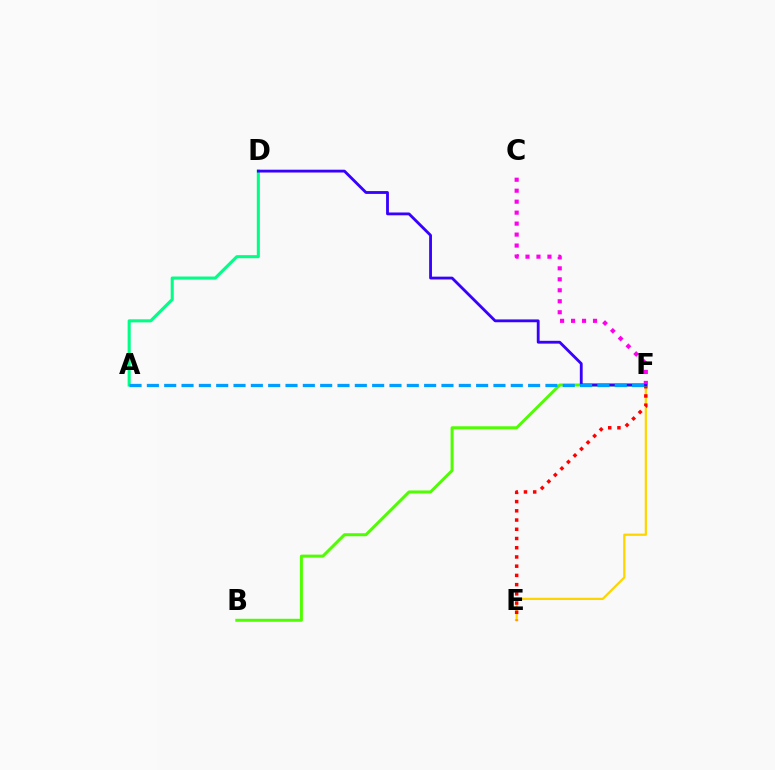{('E', 'F'): [{'color': '#ffd500', 'line_style': 'solid', 'thickness': 1.62}, {'color': '#ff0000', 'line_style': 'dotted', 'thickness': 2.51}], ('A', 'D'): [{'color': '#00ff86', 'line_style': 'solid', 'thickness': 2.2}], ('C', 'F'): [{'color': '#ff00ed', 'line_style': 'dotted', 'thickness': 2.98}], ('B', 'F'): [{'color': '#4fff00', 'line_style': 'solid', 'thickness': 2.15}], ('D', 'F'): [{'color': '#3700ff', 'line_style': 'solid', 'thickness': 2.03}], ('A', 'F'): [{'color': '#009eff', 'line_style': 'dashed', 'thickness': 2.35}]}